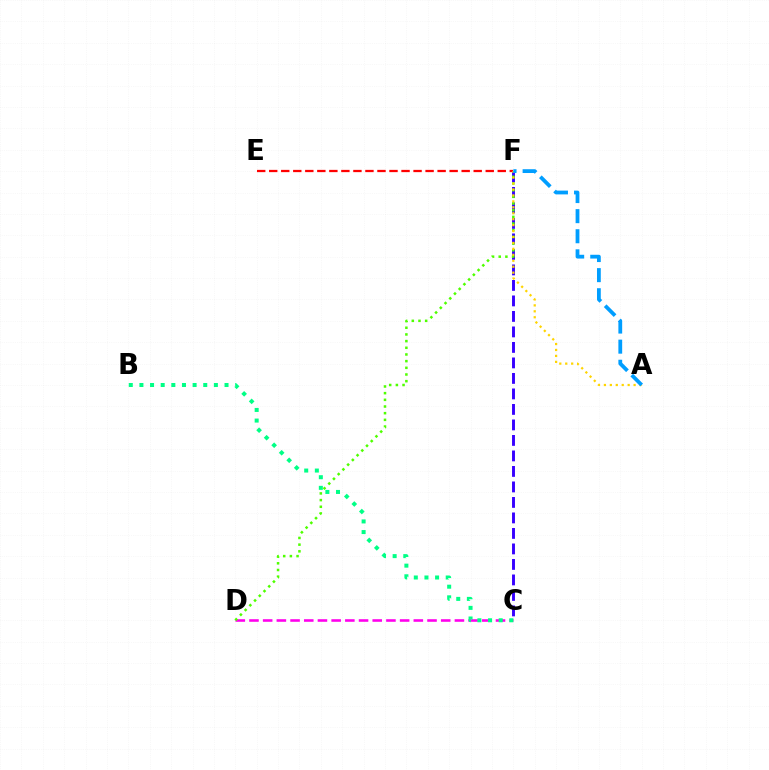{('C', 'D'): [{'color': '#ff00ed', 'line_style': 'dashed', 'thickness': 1.86}], ('B', 'C'): [{'color': '#00ff86', 'line_style': 'dotted', 'thickness': 2.89}], ('E', 'F'): [{'color': '#ff0000', 'line_style': 'dashed', 'thickness': 1.63}], ('C', 'F'): [{'color': '#3700ff', 'line_style': 'dashed', 'thickness': 2.11}], ('D', 'F'): [{'color': '#4fff00', 'line_style': 'dotted', 'thickness': 1.81}], ('A', 'F'): [{'color': '#ffd500', 'line_style': 'dotted', 'thickness': 1.61}, {'color': '#009eff', 'line_style': 'dashed', 'thickness': 2.73}]}